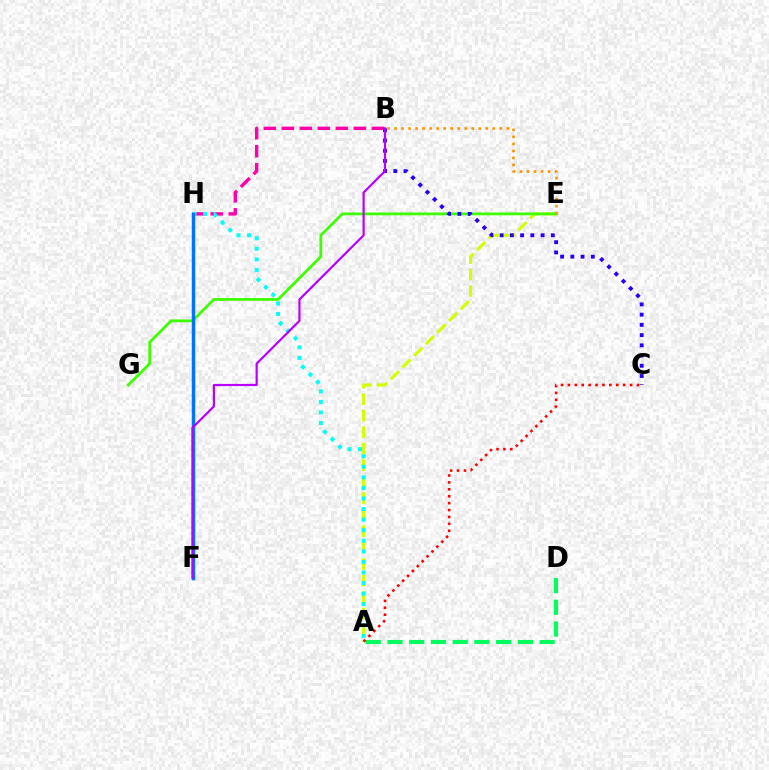{('B', 'H'): [{'color': '#ff00ac', 'line_style': 'dashed', 'thickness': 2.45}], ('A', 'D'): [{'color': '#00ff5c', 'line_style': 'dashed', 'thickness': 2.95}], ('A', 'E'): [{'color': '#d1ff00', 'line_style': 'dashed', 'thickness': 2.24}], ('E', 'G'): [{'color': '#3dff00', 'line_style': 'solid', 'thickness': 2.0}], ('B', 'E'): [{'color': '#ff9400', 'line_style': 'dotted', 'thickness': 1.91}], ('A', 'C'): [{'color': '#ff0000', 'line_style': 'dotted', 'thickness': 1.88}], ('A', 'H'): [{'color': '#00fff6', 'line_style': 'dotted', 'thickness': 2.87}], ('B', 'C'): [{'color': '#2500ff', 'line_style': 'dotted', 'thickness': 2.78}], ('F', 'H'): [{'color': '#0074ff', 'line_style': 'solid', 'thickness': 2.5}], ('B', 'F'): [{'color': '#b900ff', 'line_style': 'solid', 'thickness': 1.57}]}